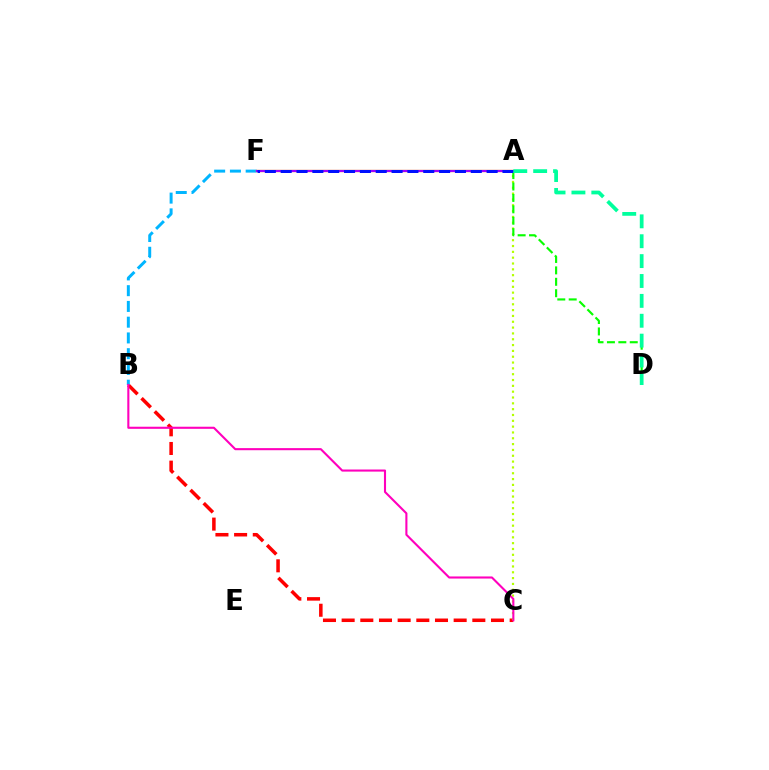{('B', 'C'): [{'color': '#ff0000', 'line_style': 'dashed', 'thickness': 2.54}, {'color': '#ff00bd', 'line_style': 'solid', 'thickness': 1.51}], ('B', 'F'): [{'color': '#00b5ff', 'line_style': 'dashed', 'thickness': 2.14}], ('A', 'C'): [{'color': '#b3ff00', 'line_style': 'dotted', 'thickness': 1.58}], ('A', 'D'): [{'color': '#08ff00', 'line_style': 'dashed', 'thickness': 1.55}, {'color': '#00ff9d', 'line_style': 'dashed', 'thickness': 2.7}], ('A', 'F'): [{'color': '#ffa500', 'line_style': 'solid', 'thickness': 1.67}, {'color': '#9b00ff', 'line_style': 'solid', 'thickness': 1.54}, {'color': '#0010ff', 'line_style': 'dashed', 'thickness': 2.15}]}